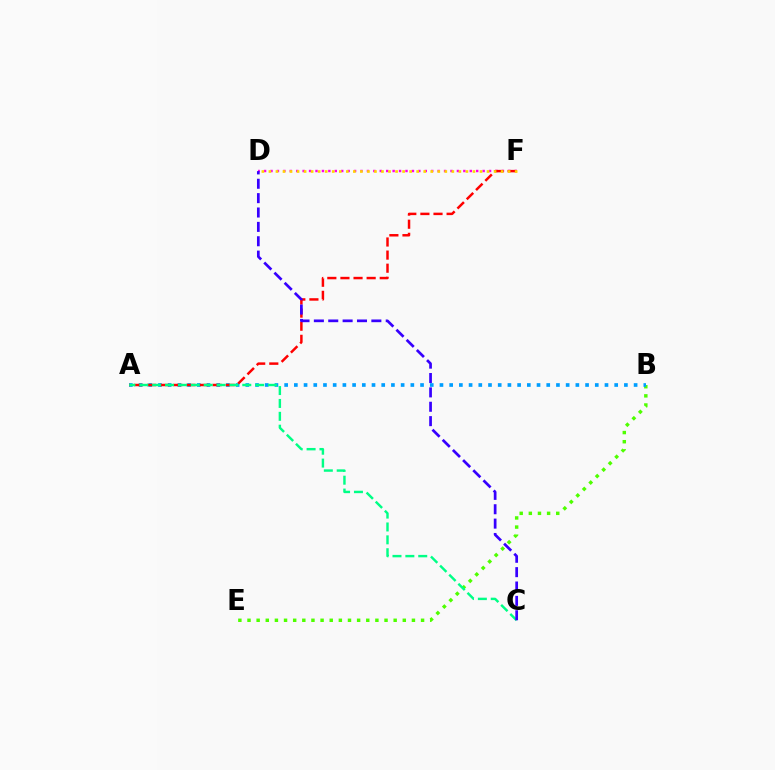{('B', 'E'): [{'color': '#4fff00', 'line_style': 'dotted', 'thickness': 2.48}], ('A', 'B'): [{'color': '#009eff', 'line_style': 'dotted', 'thickness': 2.64}], ('D', 'F'): [{'color': '#ff00ed', 'line_style': 'dotted', 'thickness': 1.75}, {'color': '#ffd500', 'line_style': 'dotted', 'thickness': 1.91}], ('A', 'F'): [{'color': '#ff0000', 'line_style': 'dashed', 'thickness': 1.78}], ('A', 'C'): [{'color': '#00ff86', 'line_style': 'dashed', 'thickness': 1.75}], ('C', 'D'): [{'color': '#3700ff', 'line_style': 'dashed', 'thickness': 1.95}]}